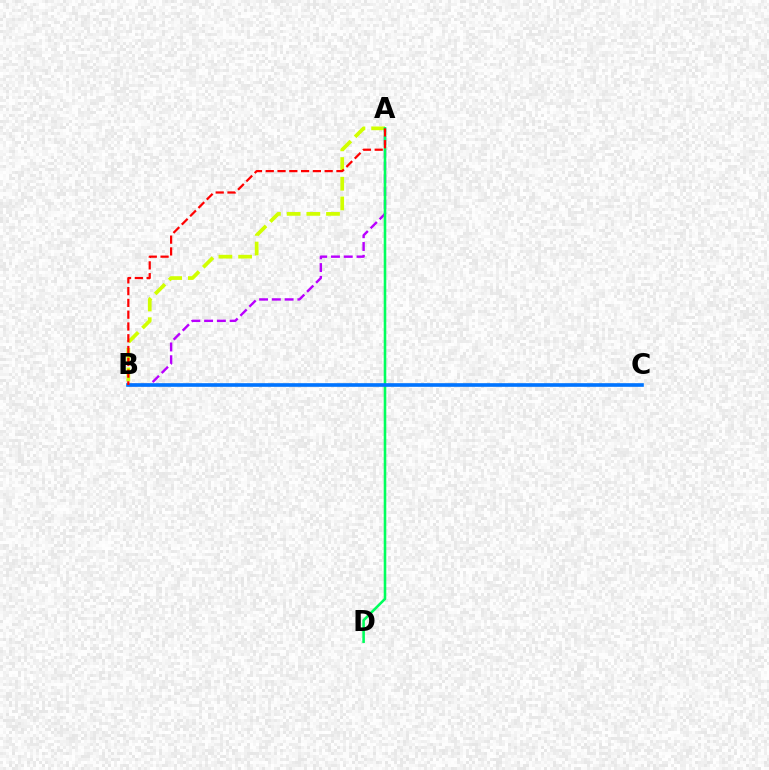{('A', 'B'): [{'color': '#d1ff00', 'line_style': 'dashed', 'thickness': 2.68}, {'color': '#b900ff', 'line_style': 'dashed', 'thickness': 1.73}, {'color': '#ff0000', 'line_style': 'dashed', 'thickness': 1.6}], ('A', 'D'): [{'color': '#00ff5c', 'line_style': 'solid', 'thickness': 1.86}], ('B', 'C'): [{'color': '#0074ff', 'line_style': 'solid', 'thickness': 2.62}]}